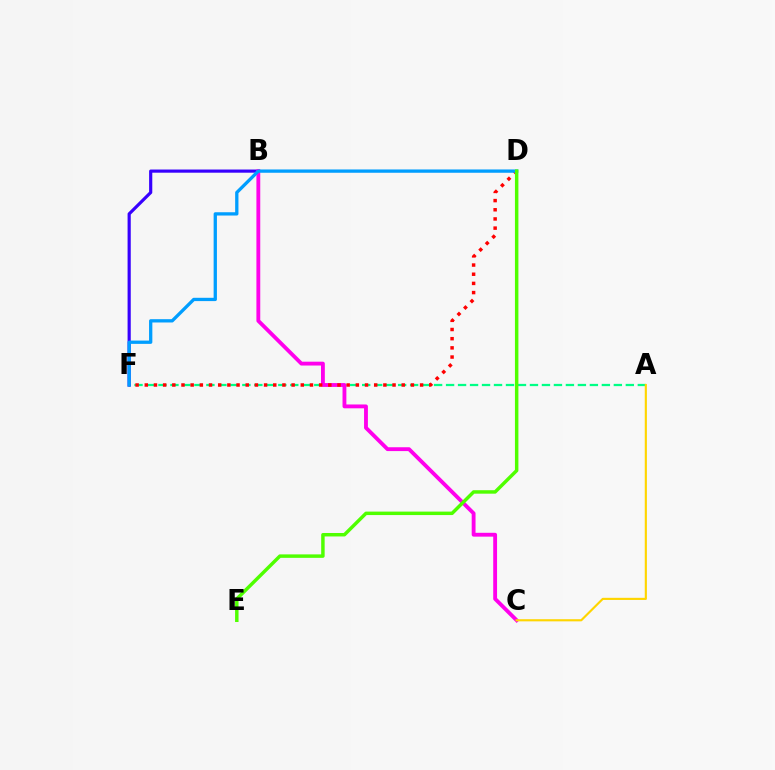{('A', 'F'): [{'color': '#00ff86', 'line_style': 'dashed', 'thickness': 1.63}], ('B', 'F'): [{'color': '#3700ff', 'line_style': 'solid', 'thickness': 2.28}], ('B', 'C'): [{'color': '#ff00ed', 'line_style': 'solid', 'thickness': 2.77}], ('A', 'C'): [{'color': '#ffd500', 'line_style': 'solid', 'thickness': 1.54}], ('D', 'F'): [{'color': '#ff0000', 'line_style': 'dotted', 'thickness': 2.49}, {'color': '#009eff', 'line_style': 'solid', 'thickness': 2.37}], ('D', 'E'): [{'color': '#4fff00', 'line_style': 'solid', 'thickness': 2.49}]}